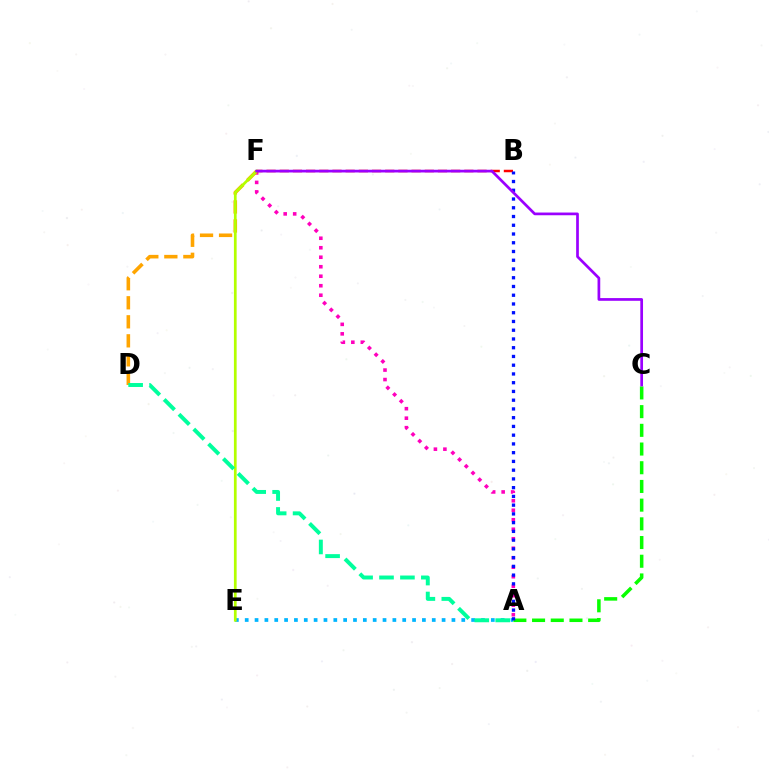{('A', 'F'): [{'color': '#ff00bd', 'line_style': 'dotted', 'thickness': 2.58}], ('D', 'F'): [{'color': '#ffa500', 'line_style': 'dashed', 'thickness': 2.58}], ('A', 'C'): [{'color': '#08ff00', 'line_style': 'dashed', 'thickness': 2.54}], ('A', 'E'): [{'color': '#00b5ff', 'line_style': 'dotted', 'thickness': 2.67}], ('E', 'F'): [{'color': '#b3ff00', 'line_style': 'solid', 'thickness': 1.96}], ('B', 'F'): [{'color': '#ff0000', 'line_style': 'dashed', 'thickness': 1.79}], ('A', 'D'): [{'color': '#00ff9d', 'line_style': 'dashed', 'thickness': 2.84}], ('A', 'B'): [{'color': '#0010ff', 'line_style': 'dotted', 'thickness': 2.38}], ('C', 'F'): [{'color': '#9b00ff', 'line_style': 'solid', 'thickness': 1.95}]}